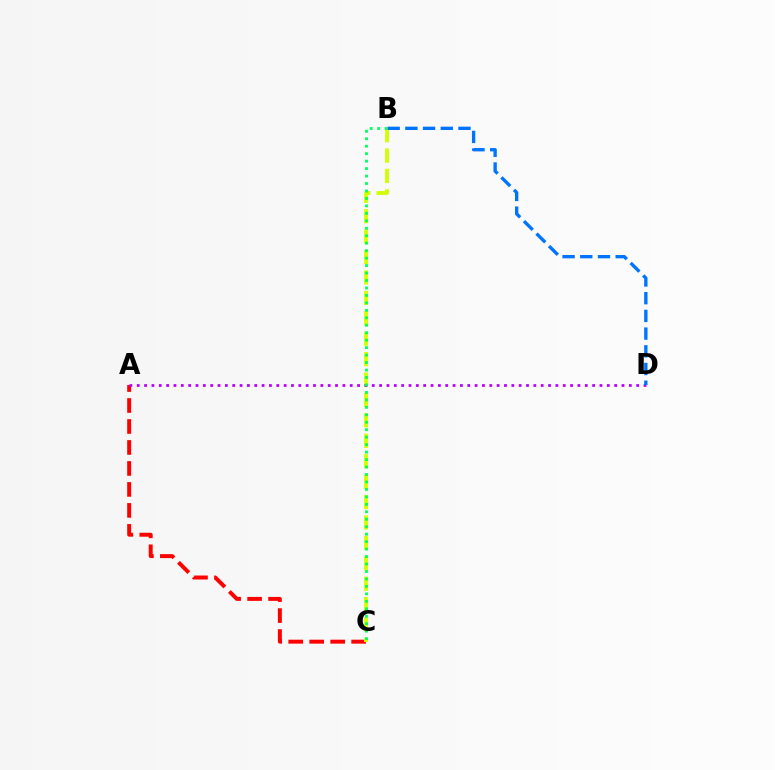{('A', 'C'): [{'color': '#ff0000', 'line_style': 'dashed', 'thickness': 2.85}], ('B', 'C'): [{'color': '#d1ff00', 'line_style': 'dashed', 'thickness': 2.77}, {'color': '#00ff5c', 'line_style': 'dotted', 'thickness': 2.03}], ('A', 'D'): [{'color': '#b900ff', 'line_style': 'dotted', 'thickness': 2.0}], ('B', 'D'): [{'color': '#0074ff', 'line_style': 'dashed', 'thickness': 2.4}]}